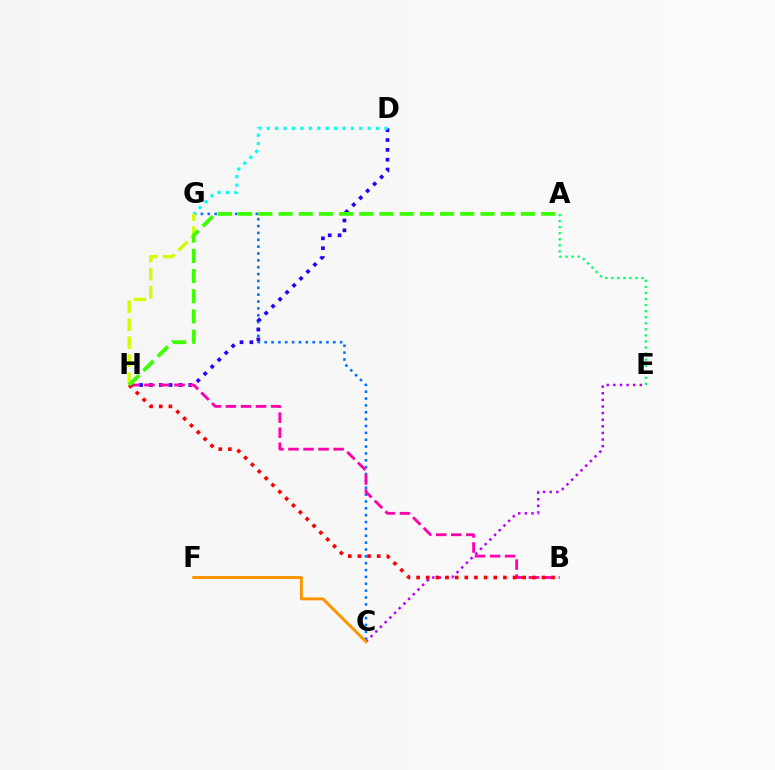{('C', 'G'): [{'color': '#0074ff', 'line_style': 'dotted', 'thickness': 1.86}], ('D', 'H'): [{'color': '#2500ff', 'line_style': 'dotted', 'thickness': 2.67}], ('B', 'H'): [{'color': '#ff00ac', 'line_style': 'dashed', 'thickness': 2.04}, {'color': '#ff0000', 'line_style': 'dotted', 'thickness': 2.62}], ('D', 'G'): [{'color': '#00fff6', 'line_style': 'dotted', 'thickness': 2.28}], ('C', 'E'): [{'color': '#b900ff', 'line_style': 'dotted', 'thickness': 1.8}], ('G', 'H'): [{'color': '#d1ff00', 'line_style': 'dashed', 'thickness': 2.45}], ('C', 'F'): [{'color': '#ff9400', 'line_style': 'solid', 'thickness': 2.12}], ('A', 'E'): [{'color': '#00ff5c', 'line_style': 'dotted', 'thickness': 1.65}], ('A', 'H'): [{'color': '#3dff00', 'line_style': 'dashed', 'thickness': 2.74}]}